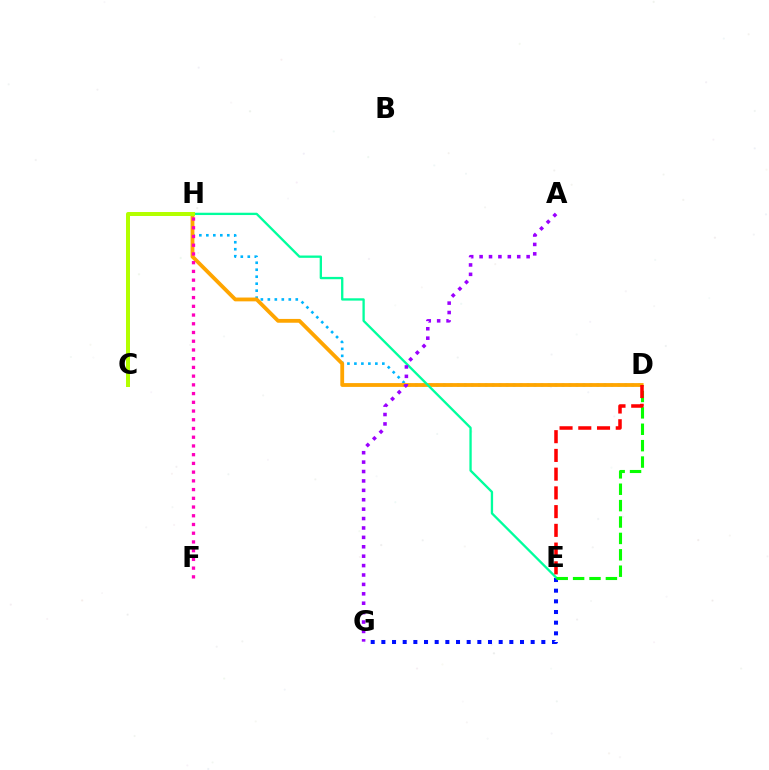{('E', 'G'): [{'color': '#0010ff', 'line_style': 'dotted', 'thickness': 2.9}], ('D', 'H'): [{'color': '#00b5ff', 'line_style': 'dotted', 'thickness': 1.9}, {'color': '#ffa500', 'line_style': 'solid', 'thickness': 2.75}], ('E', 'H'): [{'color': '#00ff9d', 'line_style': 'solid', 'thickness': 1.67}], ('F', 'H'): [{'color': '#ff00bd', 'line_style': 'dotted', 'thickness': 2.37}], ('C', 'H'): [{'color': '#b3ff00', 'line_style': 'solid', 'thickness': 2.87}], ('A', 'G'): [{'color': '#9b00ff', 'line_style': 'dotted', 'thickness': 2.56}], ('D', 'E'): [{'color': '#08ff00', 'line_style': 'dashed', 'thickness': 2.23}, {'color': '#ff0000', 'line_style': 'dashed', 'thickness': 2.55}]}